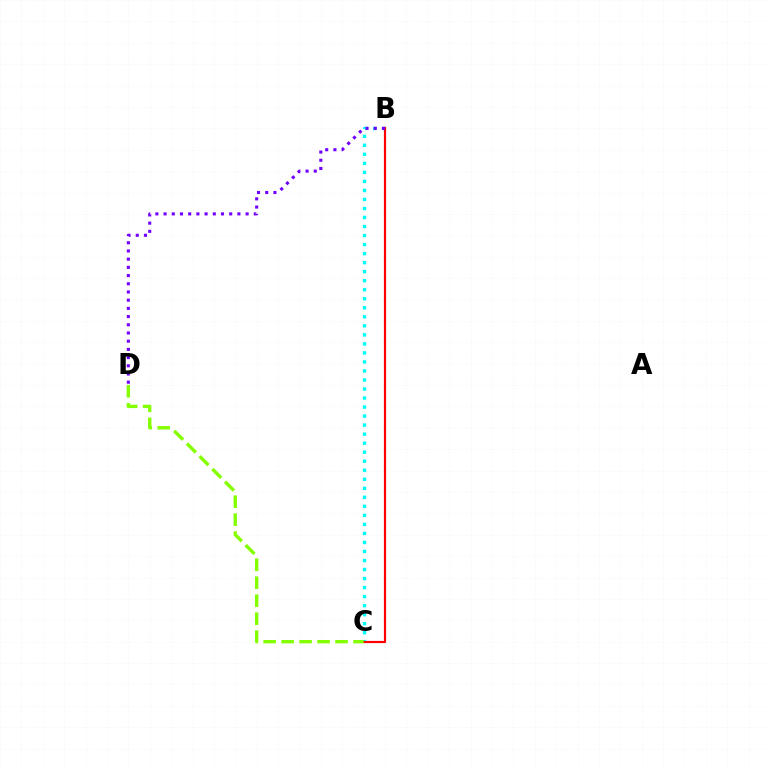{('B', 'C'): [{'color': '#00fff6', 'line_style': 'dotted', 'thickness': 2.45}, {'color': '#ff0000', 'line_style': 'solid', 'thickness': 1.57}], ('B', 'D'): [{'color': '#7200ff', 'line_style': 'dotted', 'thickness': 2.23}], ('C', 'D'): [{'color': '#84ff00', 'line_style': 'dashed', 'thickness': 2.44}]}